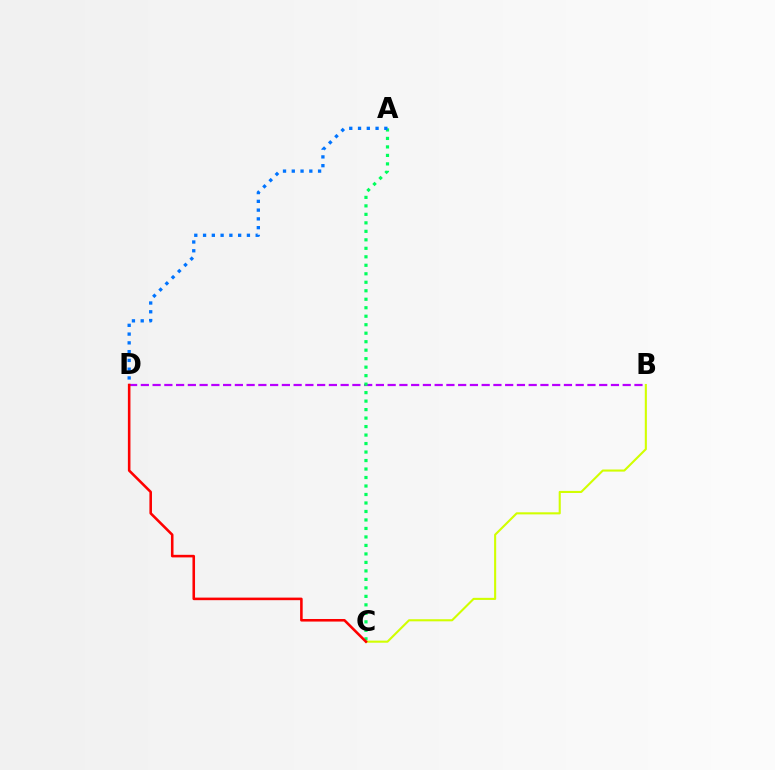{('B', 'D'): [{'color': '#b900ff', 'line_style': 'dashed', 'thickness': 1.6}], ('A', 'C'): [{'color': '#00ff5c', 'line_style': 'dotted', 'thickness': 2.31}], ('B', 'C'): [{'color': '#d1ff00', 'line_style': 'solid', 'thickness': 1.51}], ('C', 'D'): [{'color': '#ff0000', 'line_style': 'solid', 'thickness': 1.85}], ('A', 'D'): [{'color': '#0074ff', 'line_style': 'dotted', 'thickness': 2.38}]}